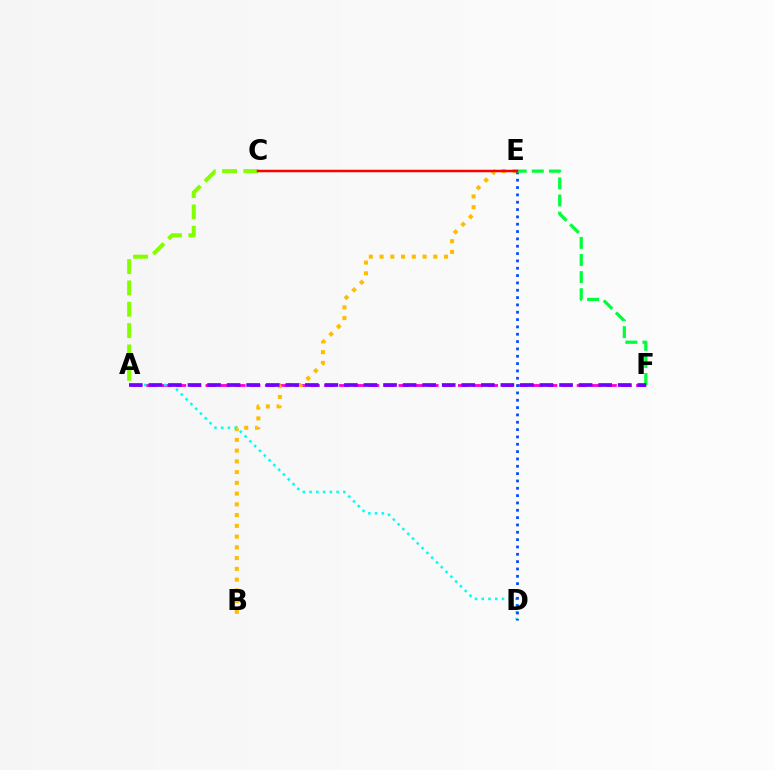{('A', 'F'): [{'color': '#ff00cf', 'line_style': 'dashed', 'thickness': 2.02}, {'color': '#7200ff', 'line_style': 'dashed', 'thickness': 2.66}], ('A', 'C'): [{'color': '#84ff00', 'line_style': 'dashed', 'thickness': 2.9}], ('B', 'E'): [{'color': '#ffbd00', 'line_style': 'dotted', 'thickness': 2.92}], ('A', 'D'): [{'color': '#00fff6', 'line_style': 'dotted', 'thickness': 1.84}], ('D', 'E'): [{'color': '#004bff', 'line_style': 'dotted', 'thickness': 1.99}], ('E', 'F'): [{'color': '#00ff39', 'line_style': 'dashed', 'thickness': 2.32}], ('C', 'E'): [{'color': '#ff0000', 'line_style': 'solid', 'thickness': 1.8}]}